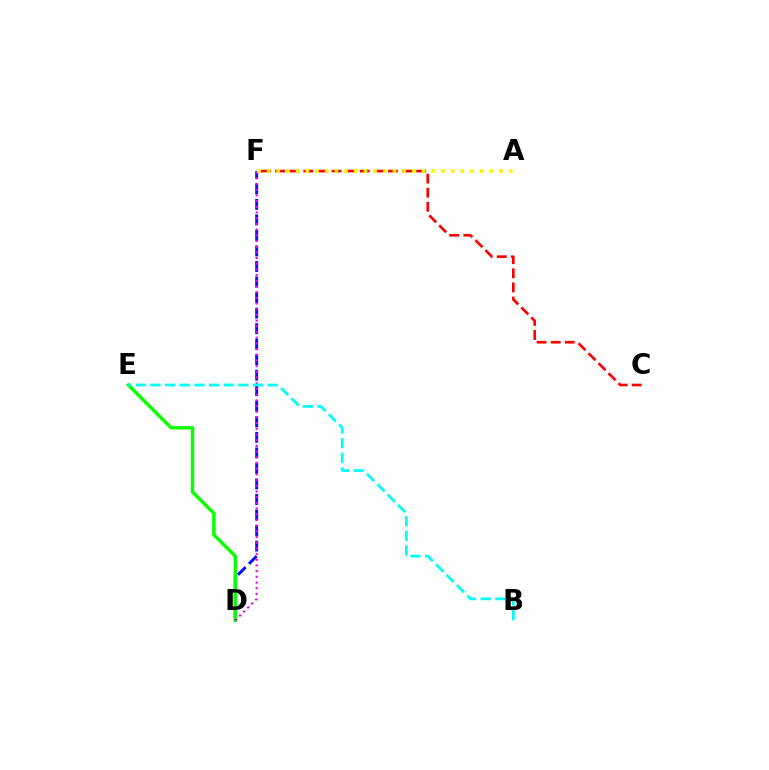{('D', 'F'): [{'color': '#0010ff', 'line_style': 'dashed', 'thickness': 2.11}, {'color': '#ee00ff', 'line_style': 'dotted', 'thickness': 1.55}], ('D', 'E'): [{'color': '#08ff00', 'line_style': 'solid', 'thickness': 2.44}], ('C', 'F'): [{'color': '#ff0000', 'line_style': 'dashed', 'thickness': 1.92}], ('B', 'E'): [{'color': '#00fff6', 'line_style': 'dashed', 'thickness': 1.99}], ('A', 'F'): [{'color': '#fcf500', 'line_style': 'dotted', 'thickness': 2.63}]}